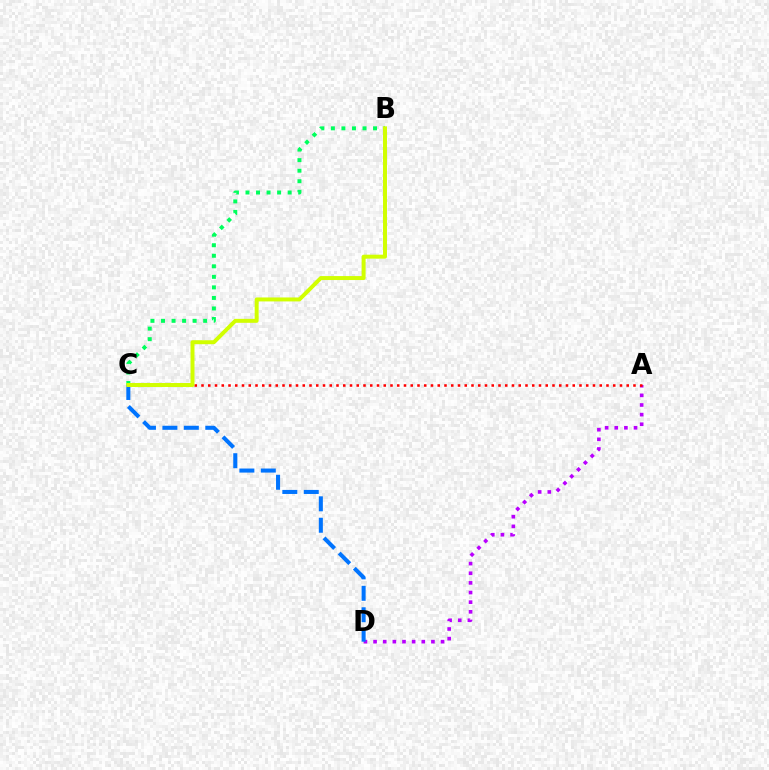{('A', 'D'): [{'color': '#b900ff', 'line_style': 'dotted', 'thickness': 2.62}], ('B', 'C'): [{'color': '#00ff5c', 'line_style': 'dotted', 'thickness': 2.86}, {'color': '#d1ff00', 'line_style': 'solid', 'thickness': 2.86}], ('C', 'D'): [{'color': '#0074ff', 'line_style': 'dashed', 'thickness': 2.91}], ('A', 'C'): [{'color': '#ff0000', 'line_style': 'dotted', 'thickness': 1.83}]}